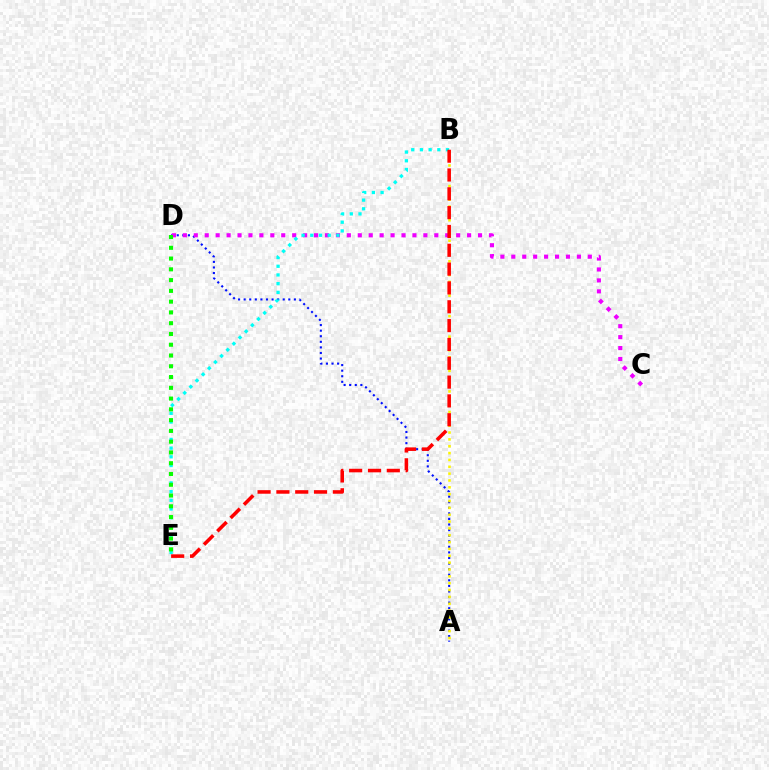{('A', 'D'): [{'color': '#0010ff', 'line_style': 'dotted', 'thickness': 1.52}], ('A', 'B'): [{'color': '#fcf500', 'line_style': 'dotted', 'thickness': 1.86}], ('C', 'D'): [{'color': '#ee00ff', 'line_style': 'dotted', 'thickness': 2.97}], ('B', 'E'): [{'color': '#00fff6', 'line_style': 'dotted', 'thickness': 2.36}, {'color': '#ff0000', 'line_style': 'dashed', 'thickness': 2.56}], ('D', 'E'): [{'color': '#08ff00', 'line_style': 'dotted', 'thickness': 2.93}]}